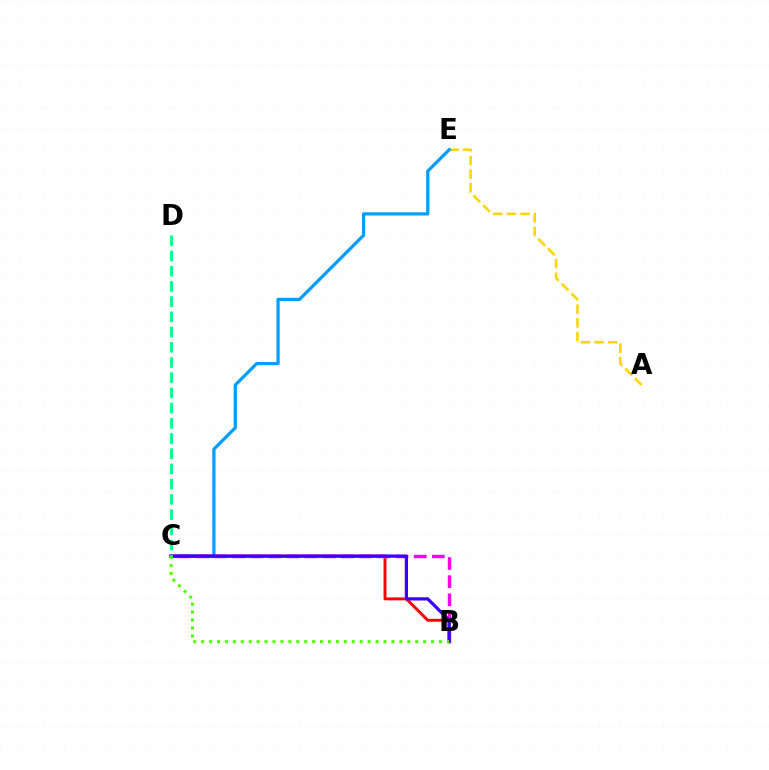{('A', 'E'): [{'color': '#ffd500', 'line_style': 'dashed', 'thickness': 1.85}], ('C', 'E'): [{'color': '#009eff', 'line_style': 'solid', 'thickness': 2.33}], ('B', 'C'): [{'color': '#ff0000', 'line_style': 'solid', 'thickness': 2.11}, {'color': '#ff00ed', 'line_style': 'dashed', 'thickness': 2.47}, {'color': '#3700ff', 'line_style': 'solid', 'thickness': 2.31}, {'color': '#4fff00', 'line_style': 'dotted', 'thickness': 2.15}], ('C', 'D'): [{'color': '#00ff86', 'line_style': 'dashed', 'thickness': 2.07}]}